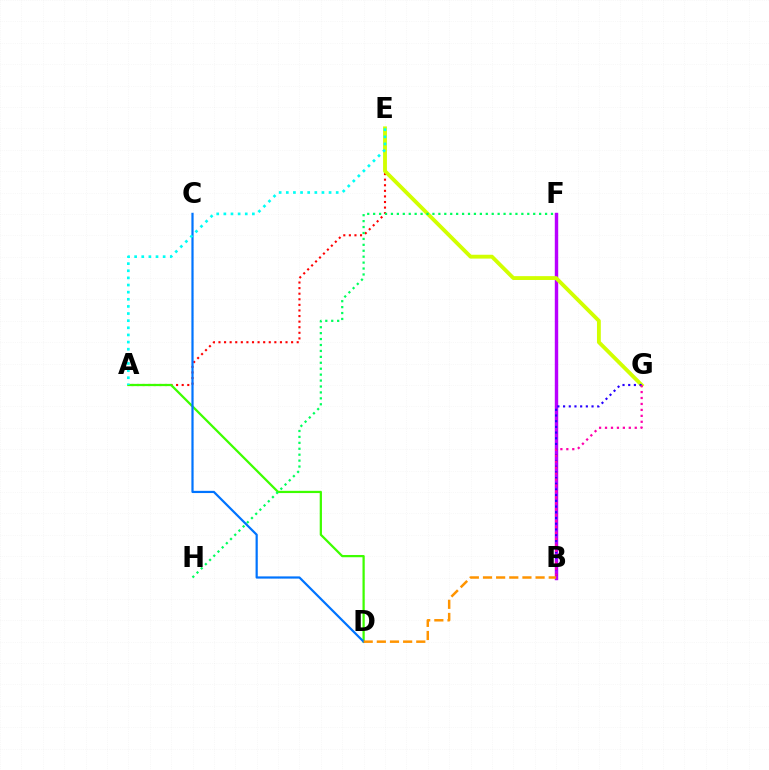{('A', 'E'): [{'color': '#ff0000', 'line_style': 'dotted', 'thickness': 1.52}, {'color': '#00fff6', 'line_style': 'dotted', 'thickness': 1.94}], ('B', 'F'): [{'color': '#b900ff', 'line_style': 'solid', 'thickness': 2.46}], ('E', 'G'): [{'color': '#d1ff00', 'line_style': 'solid', 'thickness': 2.77}], ('A', 'D'): [{'color': '#3dff00', 'line_style': 'solid', 'thickness': 1.62}], ('F', 'H'): [{'color': '#00ff5c', 'line_style': 'dotted', 'thickness': 1.61}], ('C', 'D'): [{'color': '#0074ff', 'line_style': 'solid', 'thickness': 1.59}], ('B', 'G'): [{'color': '#2500ff', 'line_style': 'dotted', 'thickness': 1.55}, {'color': '#ff00ac', 'line_style': 'dotted', 'thickness': 1.62}], ('B', 'D'): [{'color': '#ff9400', 'line_style': 'dashed', 'thickness': 1.79}]}